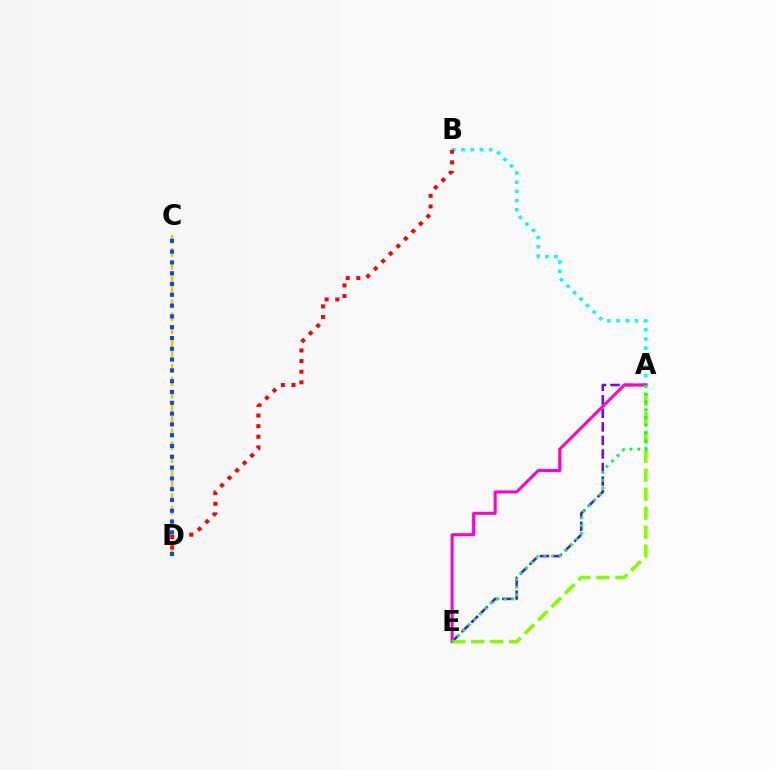{('C', 'D'): [{'color': '#ffbd00', 'line_style': 'dashed', 'thickness': 1.75}, {'color': '#004bff', 'line_style': 'dotted', 'thickness': 2.93}], ('A', 'B'): [{'color': '#00fff6', 'line_style': 'dotted', 'thickness': 2.5}], ('A', 'E'): [{'color': '#7200ff', 'line_style': 'dashed', 'thickness': 1.84}, {'color': '#ff00cf', 'line_style': 'solid', 'thickness': 2.18}, {'color': '#84ff00', 'line_style': 'dashed', 'thickness': 2.58}, {'color': '#00ff39', 'line_style': 'dotted', 'thickness': 2.11}], ('B', 'D'): [{'color': '#ff0000', 'line_style': 'dotted', 'thickness': 2.88}]}